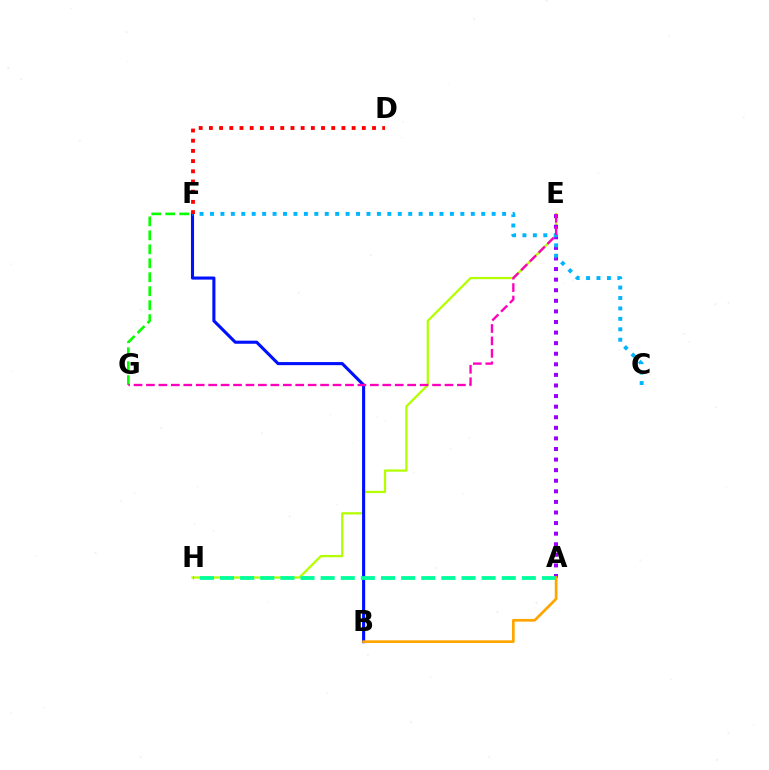{('E', 'H'): [{'color': '#b3ff00', 'line_style': 'solid', 'thickness': 1.62}], ('A', 'E'): [{'color': '#9b00ff', 'line_style': 'dotted', 'thickness': 2.88}], ('F', 'G'): [{'color': '#08ff00', 'line_style': 'dashed', 'thickness': 1.9}], ('B', 'F'): [{'color': '#0010ff', 'line_style': 'solid', 'thickness': 2.22}], ('C', 'F'): [{'color': '#00b5ff', 'line_style': 'dotted', 'thickness': 2.83}], ('A', 'B'): [{'color': '#ffa500', 'line_style': 'solid', 'thickness': 1.95}], ('A', 'H'): [{'color': '#00ff9d', 'line_style': 'dashed', 'thickness': 2.73}], ('E', 'G'): [{'color': '#ff00bd', 'line_style': 'dashed', 'thickness': 1.69}], ('D', 'F'): [{'color': '#ff0000', 'line_style': 'dotted', 'thickness': 2.77}]}